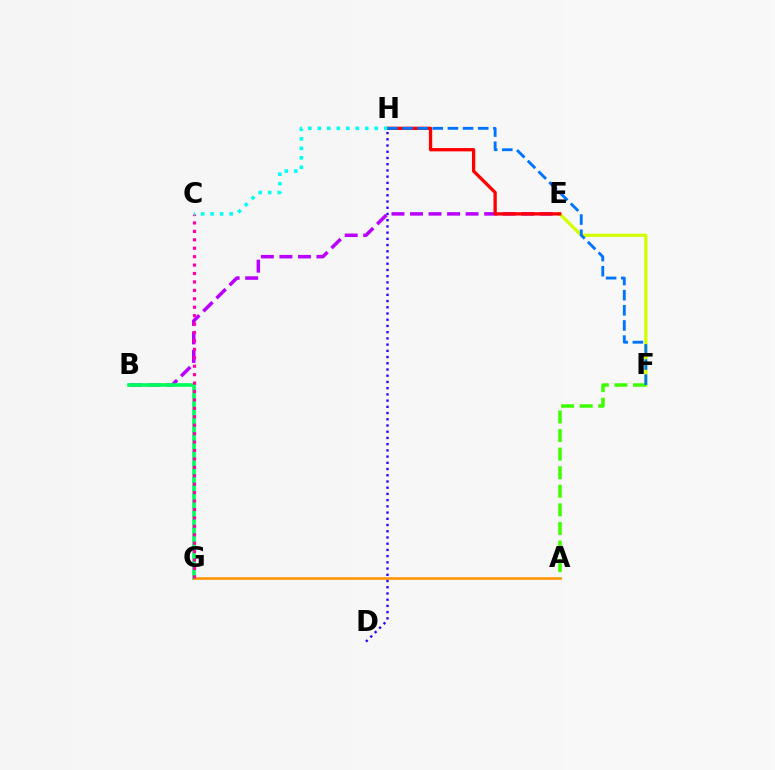{('B', 'E'): [{'color': '#b900ff', 'line_style': 'dashed', 'thickness': 2.52}], ('B', 'G'): [{'color': '#00ff5c', 'line_style': 'solid', 'thickness': 2.64}], ('A', 'G'): [{'color': '#ff9400', 'line_style': 'solid', 'thickness': 1.88}], ('E', 'F'): [{'color': '#d1ff00', 'line_style': 'solid', 'thickness': 2.33}], ('A', 'F'): [{'color': '#3dff00', 'line_style': 'dashed', 'thickness': 2.52}], ('C', 'G'): [{'color': '#ff00ac', 'line_style': 'dotted', 'thickness': 2.29}], ('E', 'H'): [{'color': '#ff0000', 'line_style': 'solid', 'thickness': 2.38}], ('D', 'H'): [{'color': '#2500ff', 'line_style': 'dotted', 'thickness': 1.69}], ('C', 'H'): [{'color': '#00fff6', 'line_style': 'dotted', 'thickness': 2.58}], ('F', 'H'): [{'color': '#0074ff', 'line_style': 'dashed', 'thickness': 2.06}]}